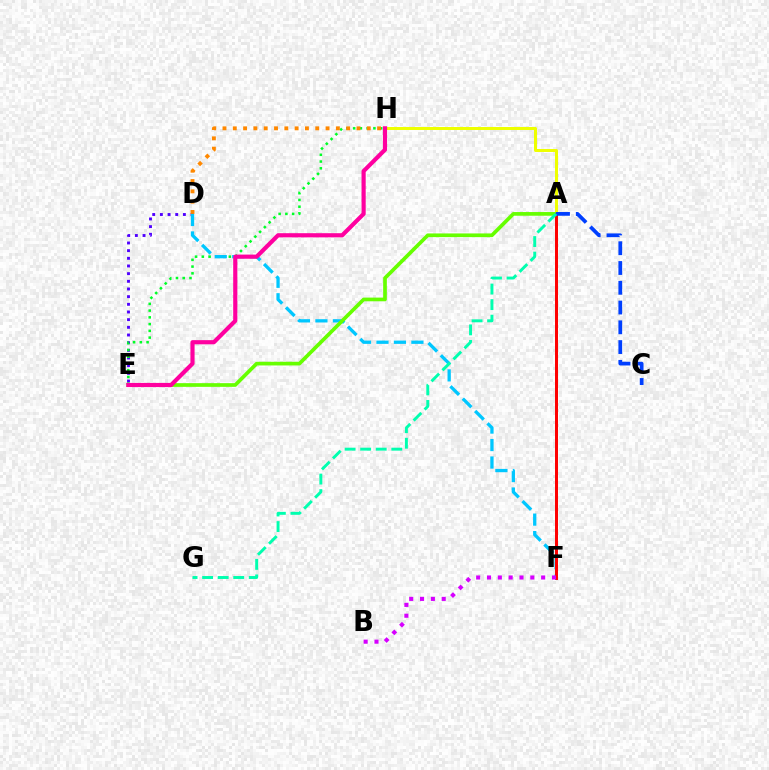{('D', 'E'): [{'color': '#4f00ff', 'line_style': 'dotted', 'thickness': 2.08}], ('A', 'H'): [{'color': '#eeff00', 'line_style': 'solid', 'thickness': 2.16}], ('E', 'H'): [{'color': '#00ff27', 'line_style': 'dotted', 'thickness': 1.83}, {'color': '#ff00a0', 'line_style': 'solid', 'thickness': 3.0}], ('D', 'F'): [{'color': '#00c7ff', 'line_style': 'dashed', 'thickness': 2.37}], ('A', 'E'): [{'color': '#66ff00', 'line_style': 'solid', 'thickness': 2.65}], ('D', 'H'): [{'color': '#ff8800', 'line_style': 'dotted', 'thickness': 2.8}], ('A', 'F'): [{'color': '#ff0000', 'line_style': 'solid', 'thickness': 2.14}], ('A', 'C'): [{'color': '#003fff', 'line_style': 'dashed', 'thickness': 2.69}], ('B', 'F'): [{'color': '#d600ff', 'line_style': 'dotted', 'thickness': 2.94}], ('A', 'G'): [{'color': '#00ffaf', 'line_style': 'dashed', 'thickness': 2.11}]}